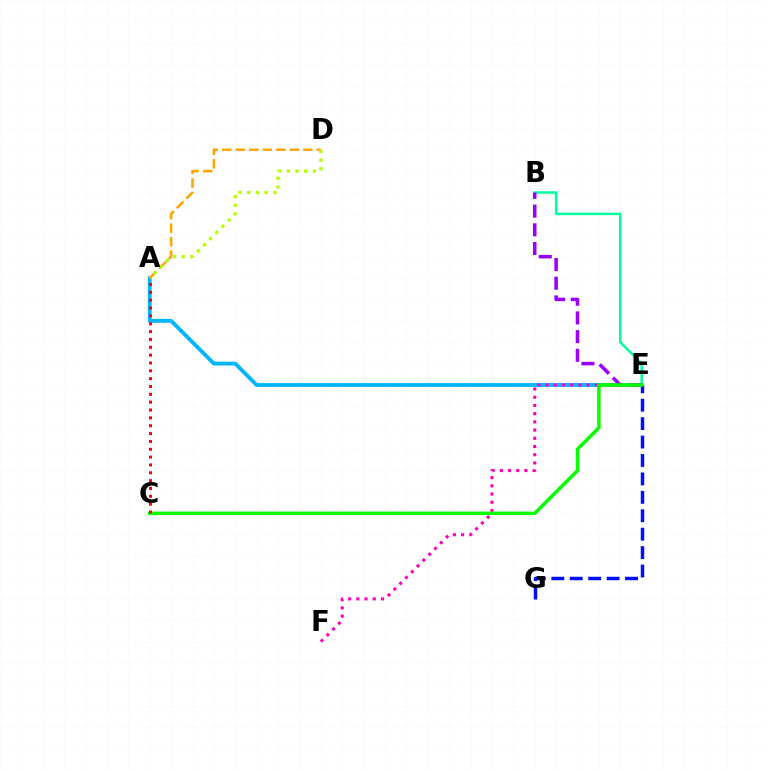{('A', 'E'): [{'color': '#00b5ff', 'line_style': 'solid', 'thickness': 2.76}], ('A', 'D'): [{'color': '#ffa500', 'line_style': 'dashed', 'thickness': 1.84}, {'color': '#b3ff00', 'line_style': 'dotted', 'thickness': 2.37}], ('E', 'F'): [{'color': '#ff00bd', 'line_style': 'dotted', 'thickness': 2.23}], ('B', 'E'): [{'color': '#00ff9d', 'line_style': 'solid', 'thickness': 1.81}, {'color': '#9b00ff', 'line_style': 'dashed', 'thickness': 2.54}], ('E', 'G'): [{'color': '#0010ff', 'line_style': 'dashed', 'thickness': 2.5}], ('C', 'E'): [{'color': '#08ff00', 'line_style': 'solid', 'thickness': 2.51}], ('A', 'C'): [{'color': '#ff0000', 'line_style': 'dotted', 'thickness': 2.13}]}